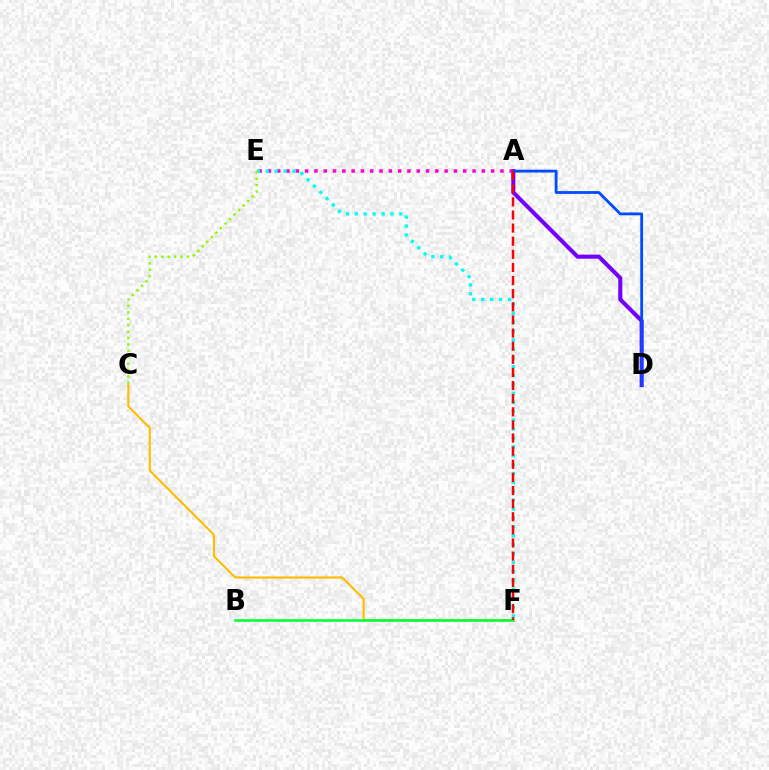{('A', 'D'): [{'color': '#7200ff', 'line_style': 'solid', 'thickness': 2.94}, {'color': '#004bff', 'line_style': 'solid', 'thickness': 2.02}], ('C', 'F'): [{'color': '#ffbd00', 'line_style': 'solid', 'thickness': 1.53}], ('A', 'E'): [{'color': '#ff00cf', 'line_style': 'dotted', 'thickness': 2.53}], ('B', 'F'): [{'color': '#00ff39', 'line_style': 'solid', 'thickness': 1.84}], ('E', 'F'): [{'color': '#00fff6', 'line_style': 'dotted', 'thickness': 2.42}], ('C', 'E'): [{'color': '#84ff00', 'line_style': 'dotted', 'thickness': 1.74}], ('A', 'F'): [{'color': '#ff0000', 'line_style': 'dashed', 'thickness': 1.78}]}